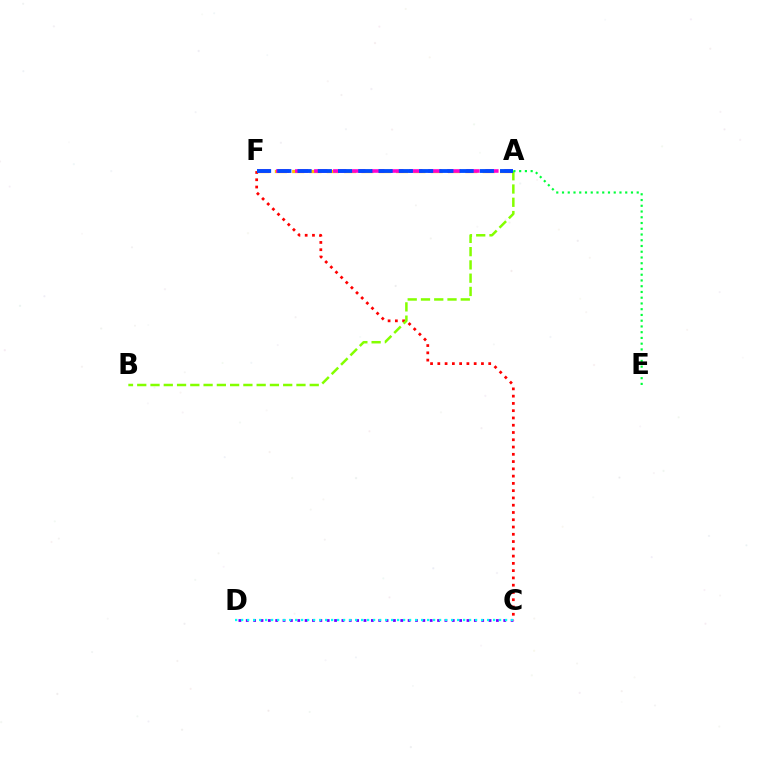{('C', 'D'): [{'color': '#7200ff', 'line_style': 'dotted', 'thickness': 2.0}, {'color': '#00fff6', 'line_style': 'dotted', 'thickness': 1.63}], ('A', 'F'): [{'color': '#ffbd00', 'line_style': 'dashed', 'thickness': 2.35}, {'color': '#ff00cf', 'line_style': 'dashed', 'thickness': 2.58}, {'color': '#004bff', 'line_style': 'dashed', 'thickness': 2.75}], ('C', 'F'): [{'color': '#ff0000', 'line_style': 'dotted', 'thickness': 1.98}], ('A', 'B'): [{'color': '#84ff00', 'line_style': 'dashed', 'thickness': 1.8}], ('A', 'E'): [{'color': '#00ff39', 'line_style': 'dotted', 'thickness': 1.56}]}